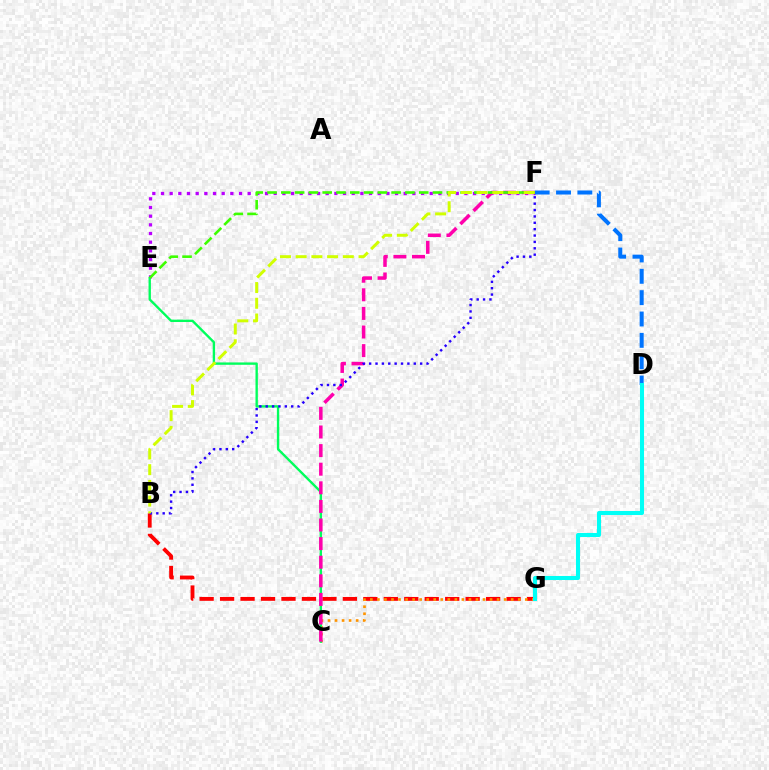{('E', 'F'): [{'color': '#b900ff', 'line_style': 'dotted', 'thickness': 2.36}, {'color': '#3dff00', 'line_style': 'dashed', 'thickness': 1.87}], ('D', 'F'): [{'color': '#0074ff', 'line_style': 'dashed', 'thickness': 2.9}], ('B', 'G'): [{'color': '#ff0000', 'line_style': 'dashed', 'thickness': 2.78}], ('C', 'G'): [{'color': '#ff9400', 'line_style': 'dotted', 'thickness': 1.91}], ('C', 'E'): [{'color': '#00ff5c', 'line_style': 'solid', 'thickness': 1.7}], ('C', 'F'): [{'color': '#ff00ac', 'line_style': 'dashed', 'thickness': 2.53}], ('D', 'G'): [{'color': '#00fff6', 'line_style': 'solid', 'thickness': 2.91}], ('B', 'F'): [{'color': '#2500ff', 'line_style': 'dotted', 'thickness': 1.73}, {'color': '#d1ff00', 'line_style': 'dashed', 'thickness': 2.14}]}